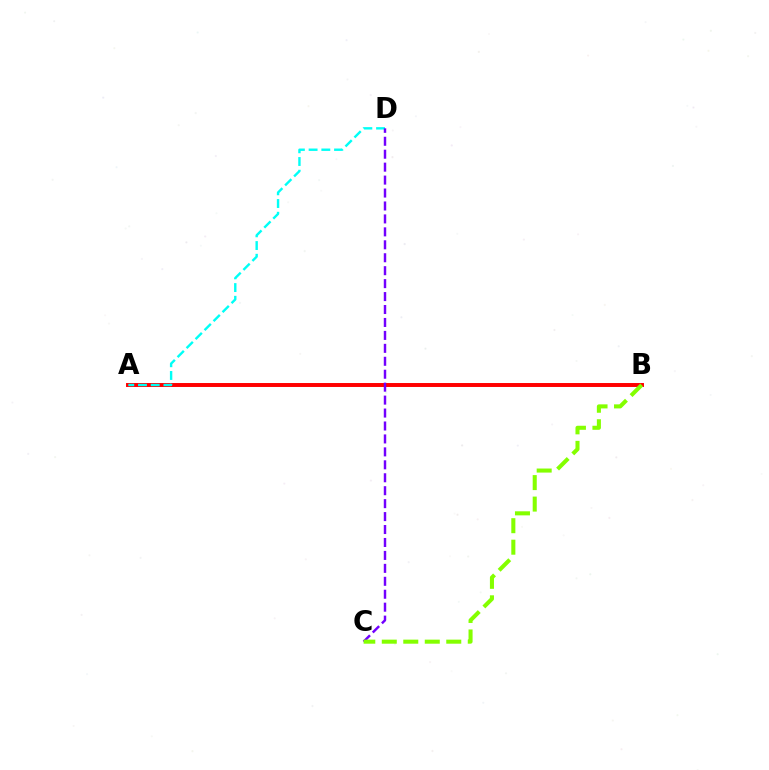{('A', 'B'): [{'color': '#ff0000', 'line_style': 'solid', 'thickness': 2.84}], ('A', 'D'): [{'color': '#00fff6', 'line_style': 'dashed', 'thickness': 1.73}], ('C', 'D'): [{'color': '#7200ff', 'line_style': 'dashed', 'thickness': 1.76}], ('B', 'C'): [{'color': '#84ff00', 'line_style': 'dashed', 'thickness': 2.92}]}